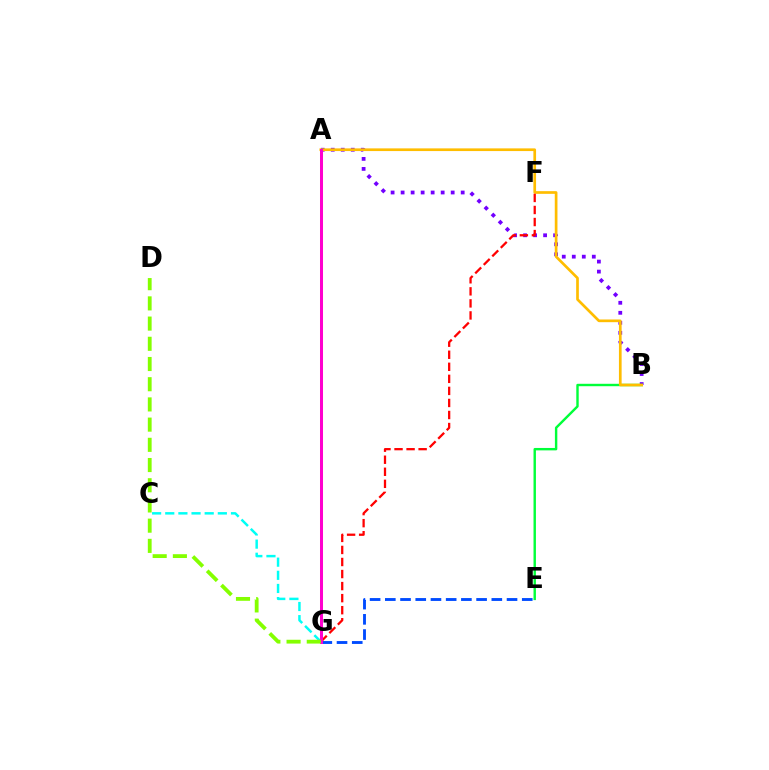{('A', 'B'): [{'color': '#7200ff', 'line_style': 'dotted', 'thickness': 2.72}, {'color': '#ffbd00', 'line_style': 'solid', 'thickness': 1.94}], ('B', 'E'): [{'color': '#00ff39', 'line_style': 'solid', 'thickness': 1.74}], ('F', 'G'): [{'color': '#ff0000', 'line_style': 'dashed', 'thickness': 1.64}], ('C', 'G'): [{'color': '#00fff6', 'line_style': 'dashed', 'thickness': 1.79}], ('E', 'G'): [{'color': '#004bff', 'line_style': 'dashed', 'thickness': 2.07}], ('A', 'G'): [{'color': '#ff00cf', 'line_style': 'solid', 'thickness': 2.16}], ('D', 'G'): [{'color': '#84ff00', 'line_style': 'dashed', 'thickness': 2.75}]}